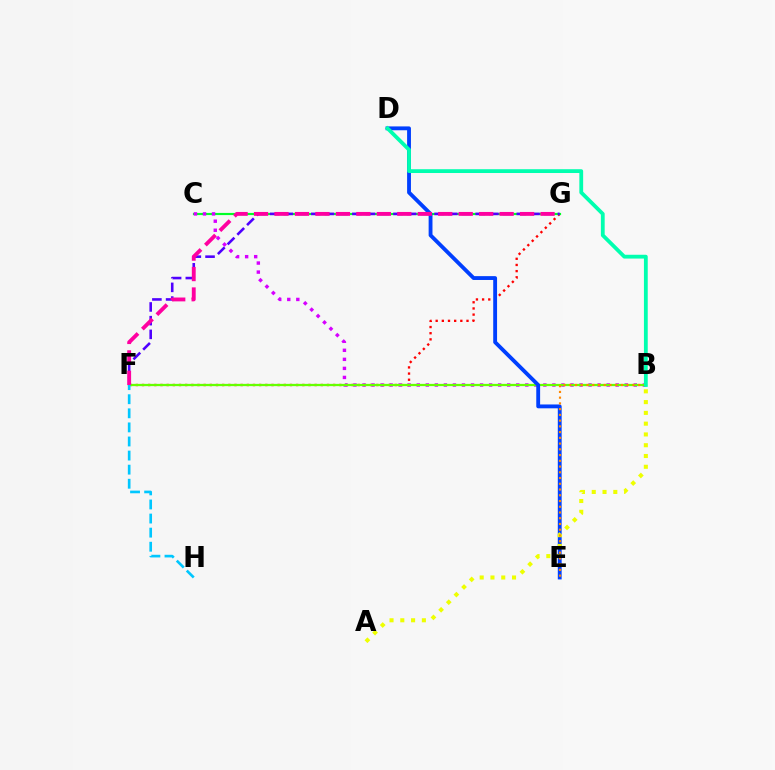{('F', 'G'): [{'color': '#ff0000', 'line_style': 'dotted', 'thickness': 1.68}, {'color': '#4f00ff', 'line_style': 'dashed', 'thickness': 1.86}, {'color': '#ff00a0', 'line_style': 'dashed', 'thickness': 2.78}], ('C', 'G'): [{'color': '#00ff27', 'line_style': 'solid', 'thickness': 1.56}], ('B', 'C'): [{'color': '#d600ff', 'line_style': 'dotted', 'thickness': 2.46}], ('B', 'F'): [{'color': '#66ff00', 'line_style': 'solid', 'thickness': 1.63}], ('D', 'E'): [{'color': '#003fff', 'line_style': 'solid', 'thickness': 2.77}], ('A', 'B'): [{'color': '#eeff00', 'line_style': 'dotted', 'thickness': 2.93}], ('F', 'H'): [{'color': '#00c7ff', 'line_style': 'dashed', 'thickness': 1.91}], ('B', 'E'): [{'color': '#ff8800', 'line_style': 'dotted', 'thickness': 1.56}], ('B', 'D'): [{'color': '#00ffaf', 'line_style': 'solid', 'thickness': 2.74}]}